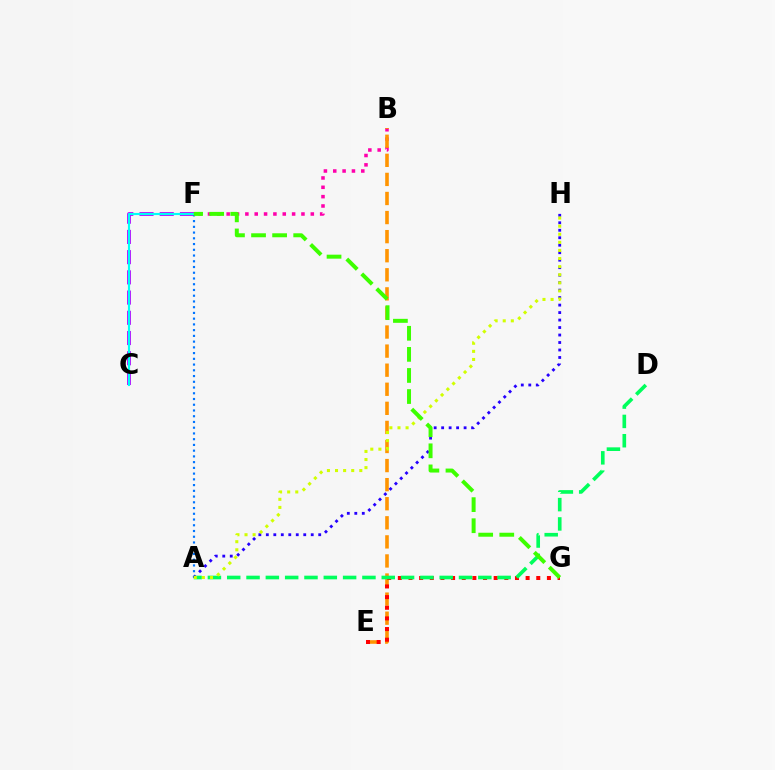{('C', 'F'): [{'color': '#b900ff', 'line_style': 'dashed', 'thickness': 2.75}, {'color': '#00fff6', 'line_style': 'solid', 'thickness': 1.54}], ('B', 'F'): [{'color': '#ff00ac', 'line_style': 'dotted', 'thickness': 2.54}], ('B', 'E'): [{'color': '#ff9400', 'line_style': 'dashed', 'thickness': 2.59}], ('A', 'F'): [{'color': '#0074ff', 'line_style': 'dotted', 'thickness': 1.56}], ('E', 'G'): [{'color': '#ff0000', 'line_style': 'dotted', 'thickness': 2.89}], ('A', 'H'): [{'color': '#2500ff', 'line_style': 'dotted', 'thickness': 2.03}, {'color': '#d1ff00', 'line_style': 'dotted', 'thickness': 2.2}], ('A', 'D'): [{'color': '#00ff5c', 'line_style': 'dashed', 'thickness': 2.62}], ('F', 'G'): [{'color': '#3dff00', 'line_style': 'dashed', 'thickness': 2.86}]}